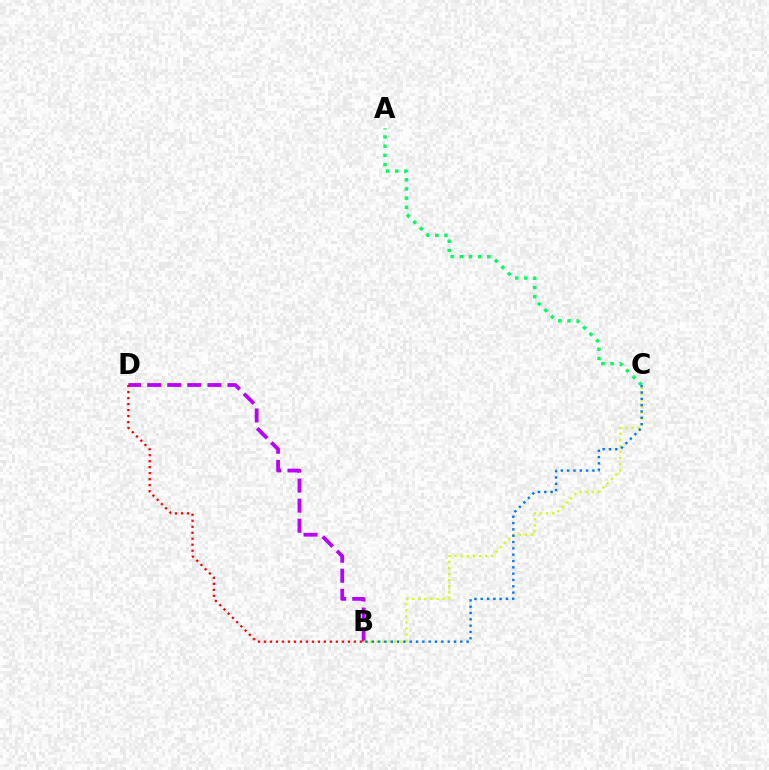{('B', 'D'): [{'color': '#b900ff', 'line_style': 'dashed', 'thickness': 2.73}, {'color': '#ff0000', 'line_style': 'dotted', 'thickness': 1.63}], ('B', 'C'): [{'color': '#d1ff00', 'line_style': 'dotted', 'thickness': 1.65}, {'color': '#0074ff', 'line_style': 'dotted', 'thickness': 1.72}], ('A', 'C'): [{'color': '#00ff5c', 'line_style': 'dotted', 'thickness': 2.49}]}